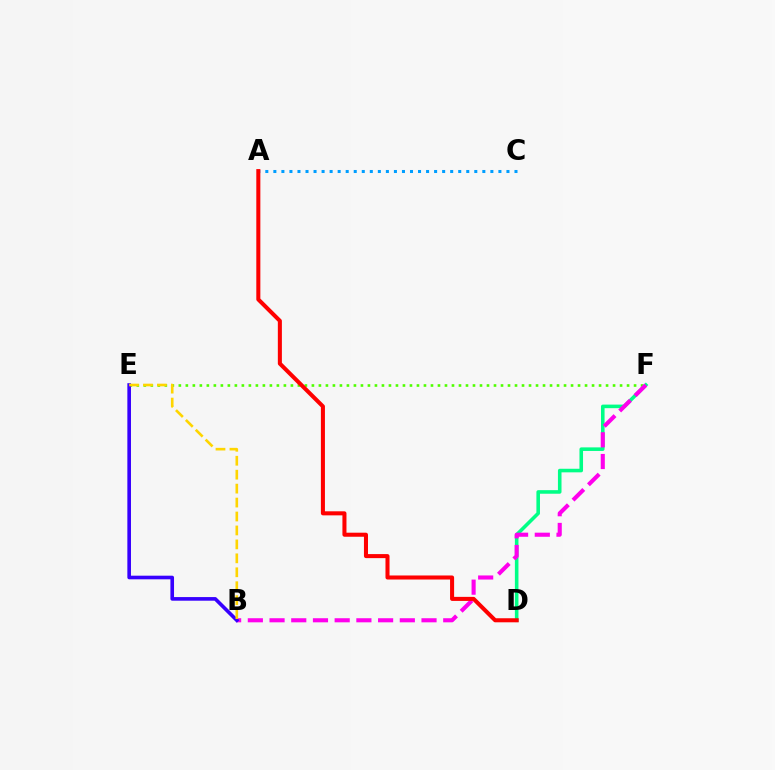{('E', 'F'): [{'color': '#4fff00', 'line_style': 'dotted', 'thickness': 1.9}], ('D', 'F'): [{'color': '#00ff86', 'line_style': 'solid', 'thickness': 2.57}], ('B', 'F'): [{'color': '#ff00ed', 'line_style': 'dashed', 'thickness': 2.95}], ('A', 'C'): [{'color': '#009eff', 'line_style': 'dotted', 'thickness': 2.18}], ('A', 'D'): [{'color': '#ff0000', 'line_style': 'solid', 'thickness': 2.91}], ('B', 'E'): [{'color': '#3700ff', 'line_style': 'solid', 'thickness': 2.61}, {'color': '#ffd500', 'line_style': 'dashed', 'thickness': 1.89}]}